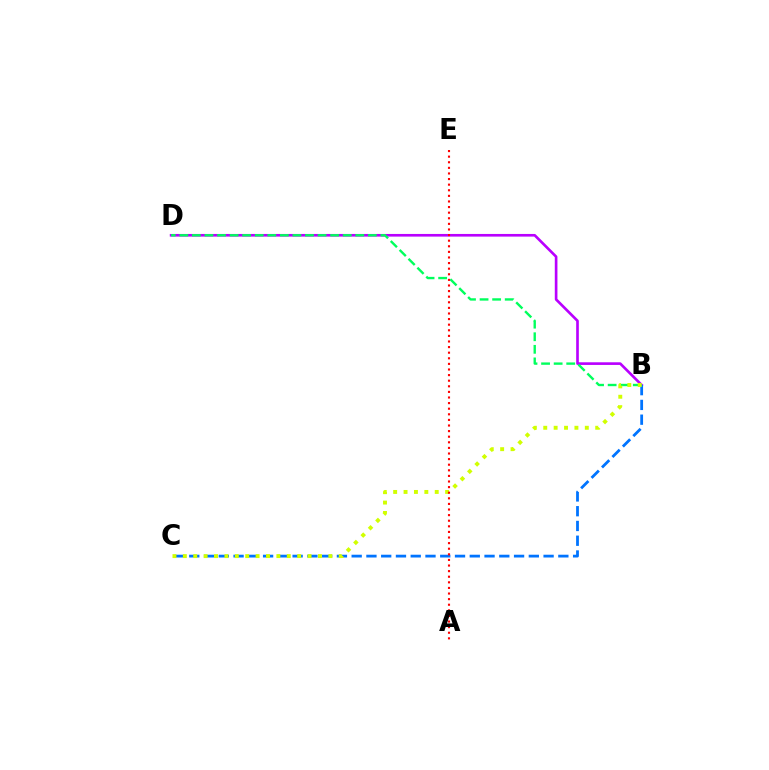{('B', 'D'): [{'color': '#b900ff', 'line_style': 'solid', 'thickness': 1.91}, {'color': '#00ff5c', 'line_style': 'dashed', 'thickness': 1.71}], ('B', 'C'): [{'color': '#0074ff', 'line_style': 'dashed', 'thickness': 2.01}, {'color': '#d1ff00', 'line_style': 'dotted', 'thickness': 2.82}], ('A', 'E'): [{'color': '#ff0000', 'line_style': 'dotted', 'thickness': 1.52}]}